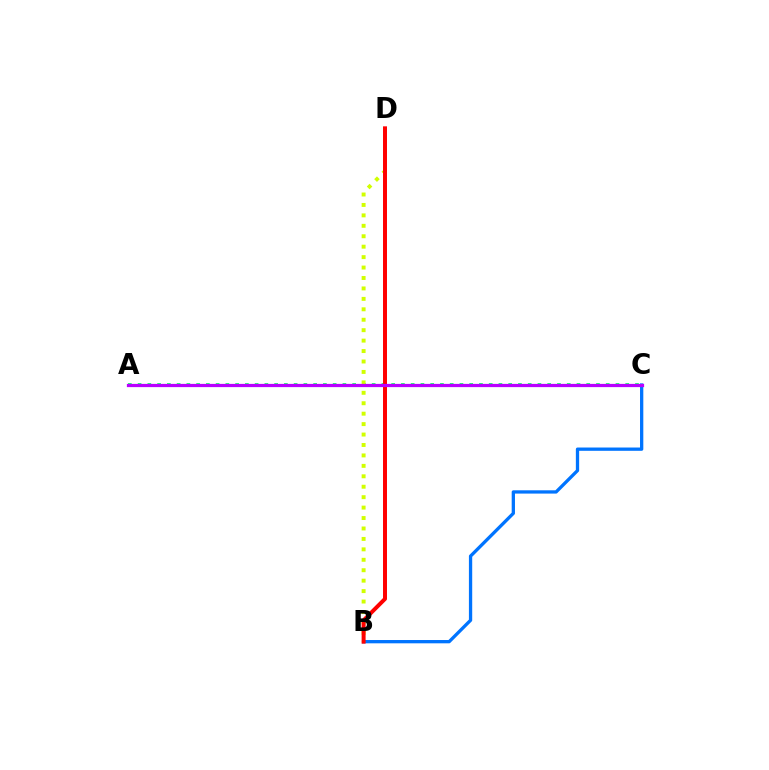{('A', 'C'): [{'color': '#00ff5c', 'line_style': 'dotted', 'thickness': 2.65}, {'color': '#b900ff', 'line_style': 'solid', 'thickness': 2.33}], ('B', 'C'): [{'color': '#0074ff', 'line_style': 'solid', 'thickness': 2.37}], ('B', 'D'): [{'color': '#d1ff00', 'line_style': 'dotted', 'thickness': 2.84}, {'color': '#ff0000', 'line_style': 'solid', 'thickness': 2.86}]}